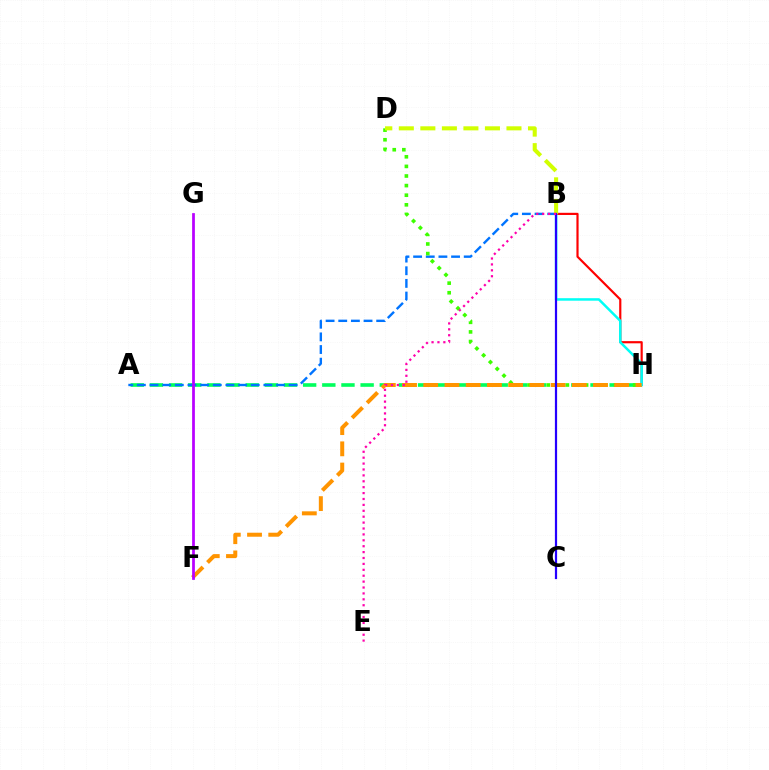{('B', 'H'): [{'color': '#ff0000', 'line_style': 'solid', 'thickness': 1.57}, {'color': '#00fff6', 'line_style': 'solid', 'thickness': 1.8}], ('A', 'H'): [{'color': '#00ff5c', 'line_style': 'dashed', 'thickness': 2.6}], ('A', 'B'): [{'color': '#0074ff', 'line_style': 'dashed', 'thickness': 1.72}], ('D', 'H'): [{'color': '#3dff00', 'line_style': 'dotted', 'thickness': 2.61}], ('F', 'H'): [{'color': '#ff9400', 'line_style': 'dashed', 'thickness': 2.88}], ('F', 'G'): [{'color': '#b900ff', 'line_style': 'solid', 'thickness': 1.98}], ('B', 'D'): [{'color': '#d1ff00', 'line_style': 'dashed', 'thickness': 2.92}], ('B', 'C'): [{'color': '#2500ff', 'line_style': 'solid', 'thickness': 1.59}], ('B', 'E'): [{'color': '#ff00ac', 'line_style': 'dotted', 'thickness': 1.6}]}